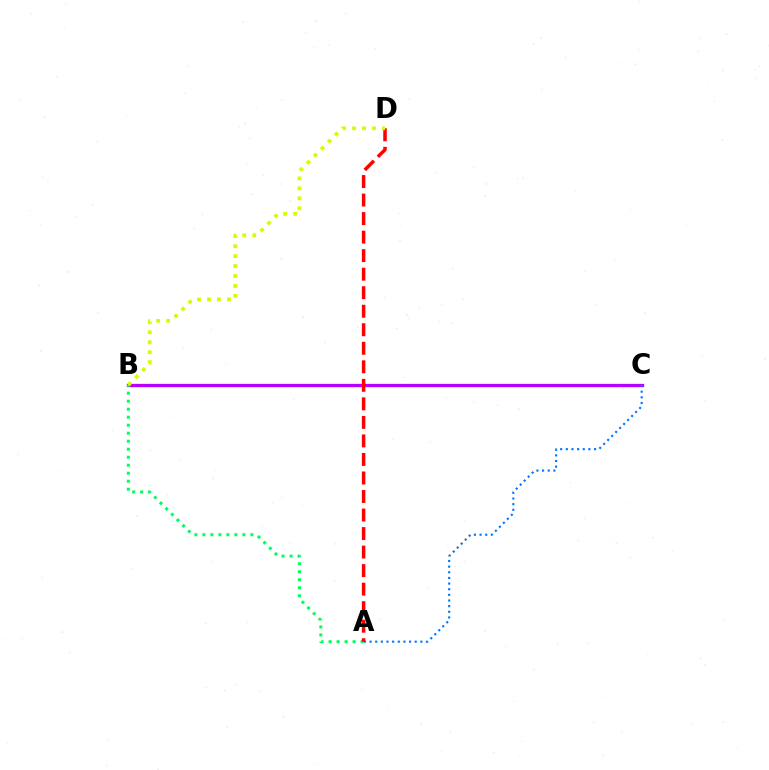{('B', 'C'): [{'color': '#b900ff', 'line_style': 'solid', 'thickness': 2.36}], ('A', 'B'): [{'color': '#00ff5c', 'line_style': 'dotted', 'thickness': 2.17}], ('A', 'C'): [{'color': '#0074ff', 'line_style': 'dotted', 'thickness': 1.53}], ('A', 'D'): [{'color': '#ff0000', 'line_style': 'dashed', 'thickness': 2.52}], ('B', 'D'): [{'color': '#d1ff00', 'line_style': 'dotted', 'thickness': 2.7}]}